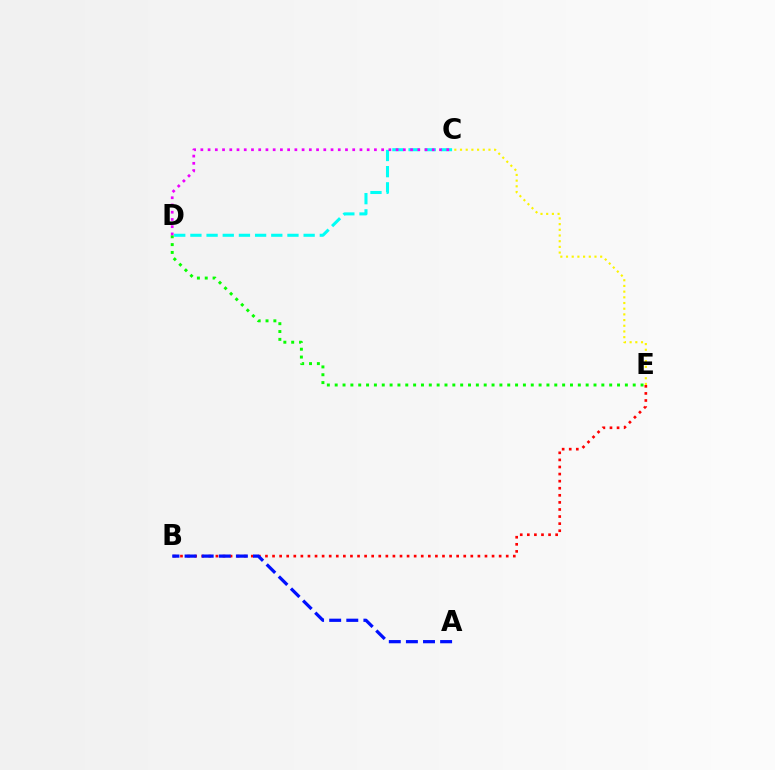{('D', 'E'): [{'color': '#08ff00', 'line_style': 'dotted', 'thickness': 2.13}], ('C', 'D'): [{'color': '#00fff6', 'line_style': 'dashed', 'thickness': 2.2}, {'color': '#ee00ff', 'line_style': 'dotted', 'thickness': 1.96}], ('B', 'E'): [{'color': '#ff0000', 'line_style': 'dotted', 'thickness': 1.92}], ('C', 'E'): [{'color': '#fcf500', 'line_style': 'dotted', 'thickness': 1.55}], ('A', 'B'): [{'color': '#0010ff', 'line_style': 'dashed', 'thickness': 2.32}]}